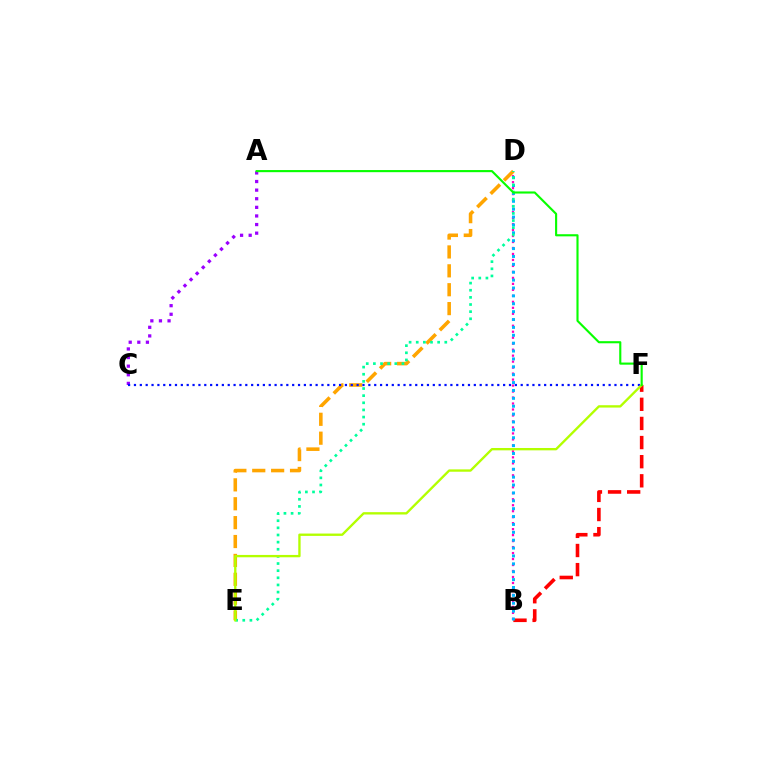{('B', 'F'): [{'color': '#ff0000', 'line_style': 'dashed', 'thickness': 2.6}], ('B', 'D'): [{'color': '#ff00bd', 'line_style': 'dotted', 'thickness': 1.63}, {'color': '#00b5ff', 'line_style': 'dotted', 'thickness': 2.14}], ('A', 'C'): [{'color': '#9b00ff', 'line_style': 'dotted', 'thickness': 2.34}], ('D', 'E'): [{'color': '#ffa500', 'line_style': 'dashed', 'thickness': 2.57}, {'color': '#00ff9d', 'line_style': 'dotted', 'thickness': 1.94}], ('C', 'F'): [{'color': '#0010ff', 'line_style': 'dotted', 'thickness': 1.59}], ('E', 'F'): [{'color': '#b3ff00', 'line_style': 'solid', 'thickness': 1.69}], ('A', 'F'): [{'color': '#08ff00', 'line_style': 'solid', 'thickness': 1.53}]}